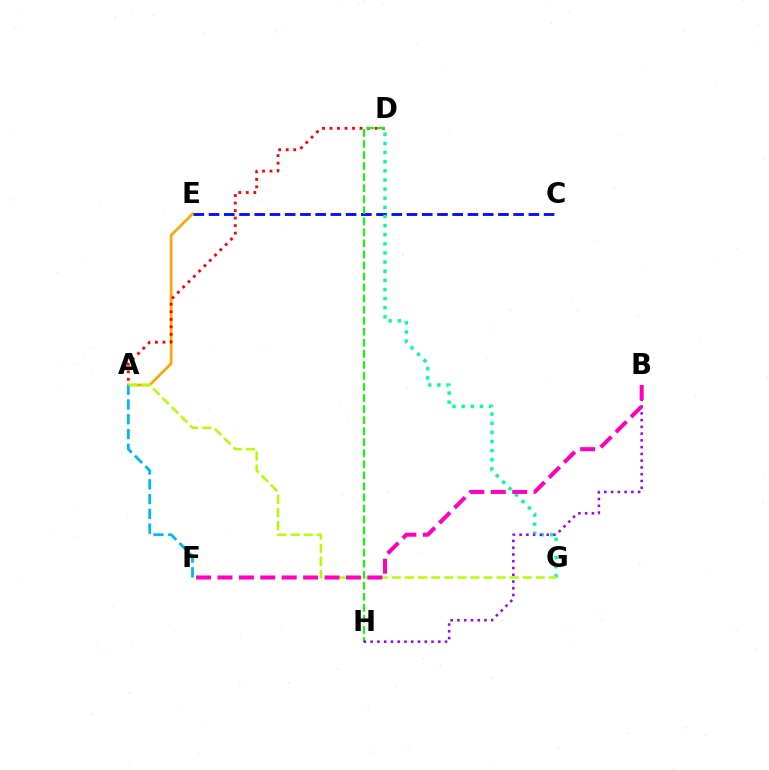{('A', 'E'): [{'color': '#ffa500', 'line_style': 'solid', 'thickness': 1.93}], ('A', 'D'): [{'color': '#ff0000', 'line_style': 'dotted', 'thickness': 2.04}], ('C', 'E'): [{'color': '#0010ff', 'line_style': 'dashed', 'thickness': 2.07}], ('D', 'G'): [{'color': '#00ff9d', 'line_style': 'dotted', 'thickness': 2.48}], ('D', 'H'): [{'color': '#08ff00', 'line_style': 'dashed', 'thickness': 1.5}], ('B', 'H'): [{'color': '#9b00ff', 'line_style': 'dotted', 'thickness': 1.84}], ('A', 'F'): [{'color': '#00b5ff', 'line_style': 'dashed', 'thickness': 2.01}], ('A', 'G'): [{'color': '#b3ff00', 'line_style': 'dashed', 'thickness': 1.78}], ('B', 'F'): [{'color': '#ff00bd', 'line_style': 'dashed', 'thickness': 2.91}]}